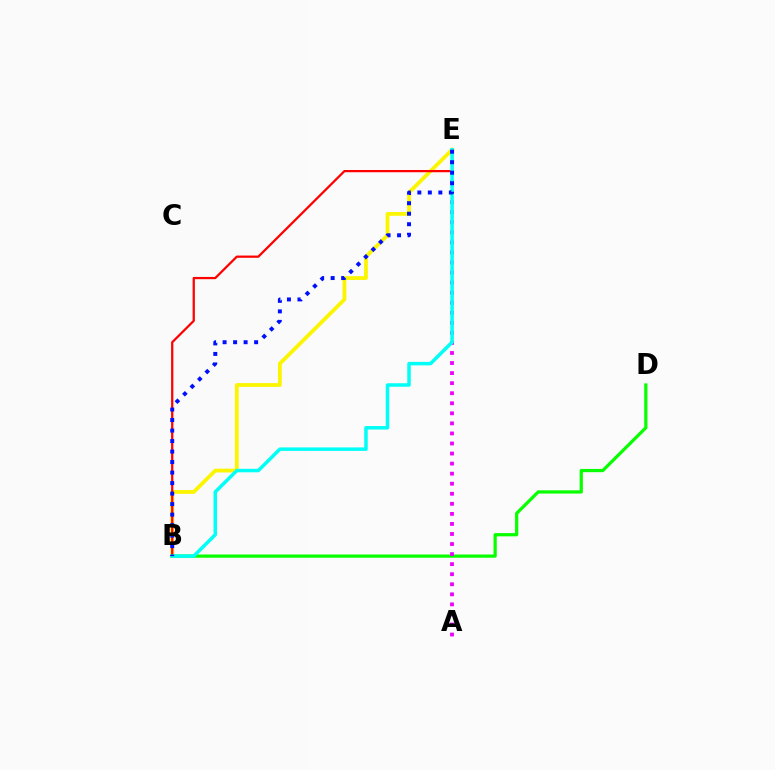{('B', 'E'): [{'color': '#fcf500', 'line_style': 'solid', 'thickness': 2.73}, {'color': '#ff0000', 'line_style': 'solid', 'thickness': 1.61}, {'color': '#00fff6', 'line_style': 'solid', 'thickness': 2.51}, {'color': '#0010ff', 'line_style': 'dotted', 'thickness': 2.85}], ('B', 'D'): [{'color': '#08ff00', 'line_style': 'solid', 'thickness': 2.33}], ('A', 'E'): [{'color': '#ee00ff', 'line_style': 'dotted', 'thickness': 2.73}]}